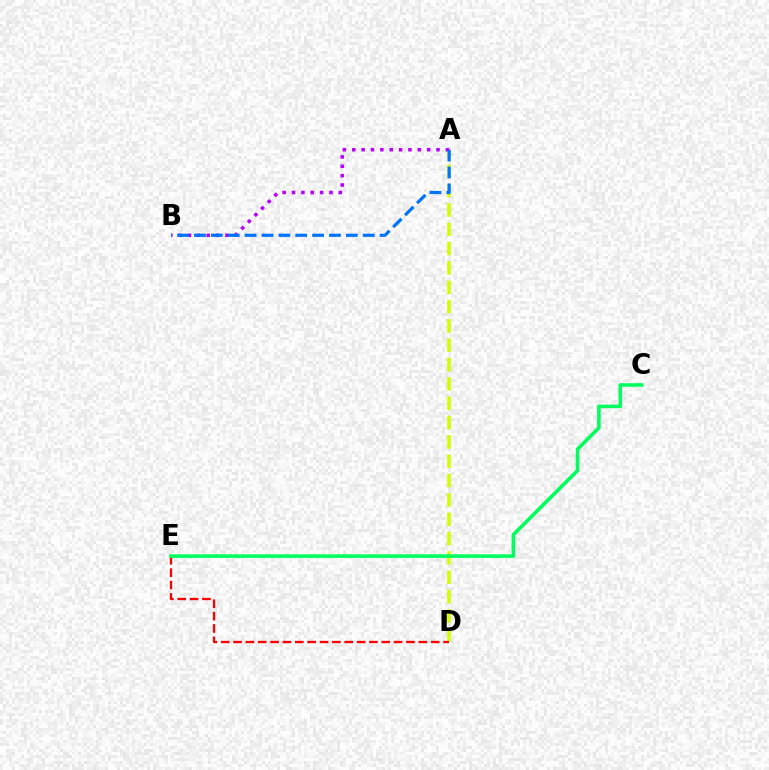{('A', 'D'): [{'color': '#d1ff00', 'line_style': 'dashed', 'thickness': 2.63}], ('D', 'E'): [{'color': '#ff0000', 'line_style': 'dashed', 'thickness': 1.68}], ('A', 'B'): [{'color': '#b900ff', 'line_style': 'dotted', 'thickness': 2.54}, {'color': '#0074ff', 'line_style': 'dashed', 'thickness': 2.29}], ('C', 'E'): [{'color': '#00ff5c', 'line_style': 'solid', 'thickness': 2.56}]}